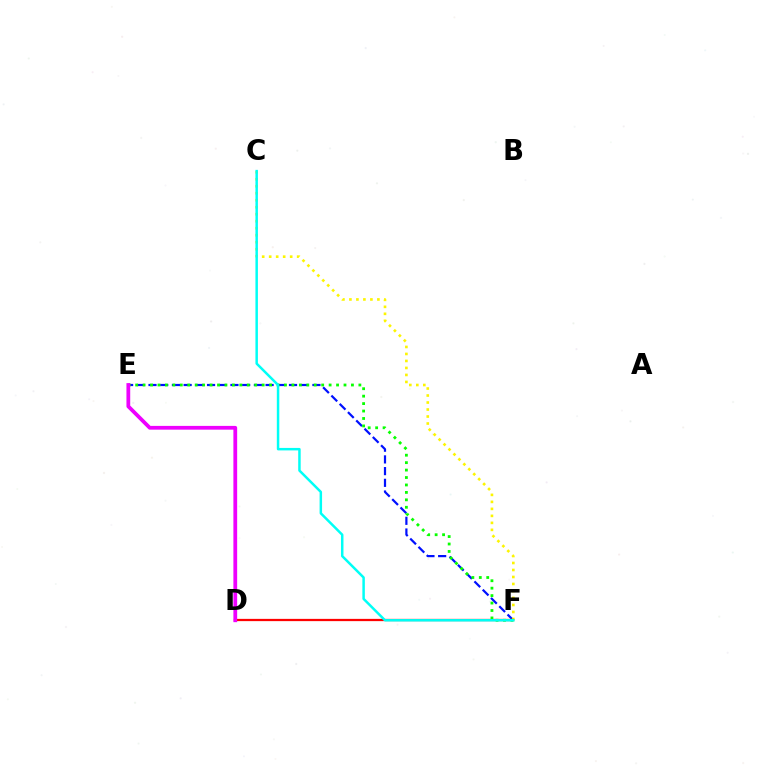{('E', 'F'): [{'color': '#0010ff', 'line_style': 'dashed', 'thickness': 1.59}, {'color': '#08ff00', 'line_style': 'dotted', 'thickness': 2.02}], ('C', 'F'): [{'color': '#fcf500', 'line_style': 'dotted', 'thickness': 1.9}, {'color': '#00fff6', 'line_style': 'solid', 'thickness': 1.79}], ('D', 'F'): [{'color': '#ff0000', 'line_style': 'solid', 'thickness': 1.63}], ('D', 'E'): [{'color': '#ee00ff', 'line_style': 'solid', 'thickness': 2.71}]}